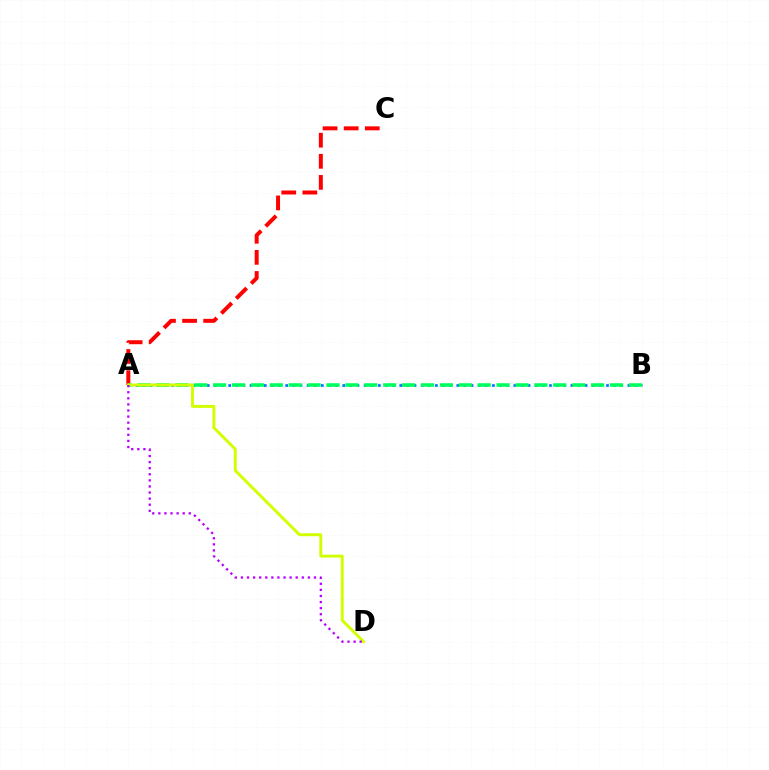{('A', 'B'): [{'color': '#0074ff', 'line_style': 'dotted', 'thickness': 1.94}, {'color': '#00ff5c', 'line_style': 'dashed', 'thickness': 2.57}], ('A', 'C'): [{'color': '#ff0000', 'line_style': 'dashed', 'thickness': 2.87}], ('A', 'D'): [{'color': '#d1ff00', 'line_style': 'solid', 'thickness': 2.12}, {'color': '#b900ff', 'line_style': 'dotted', 'thickness': 1.65}]}